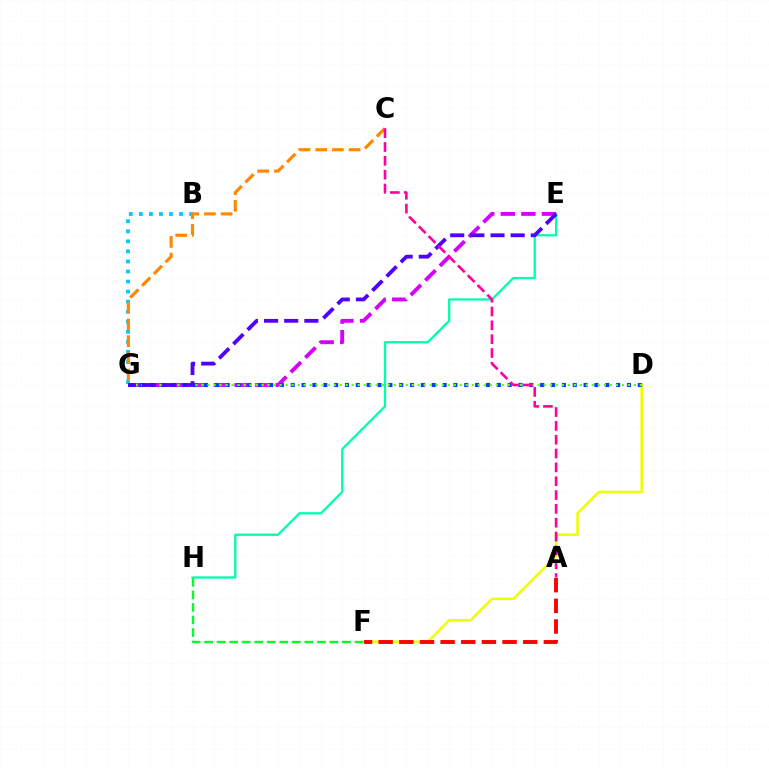{('D', 'F'): [{'color': '#eeff00', 'line_style': 'solid', 'thickness': 1.81}], ('E', 'H'): [{'color': '#00ffaf', 'line_style': 'solid', 'thickness': 1.66}], ('E', 'G'): [{'color': '#d600ff', 'line_style': 'dashed', 'thickness': 2.79}, {'color': '#4f00ff', 'line_style': 'dashed', 'thickness': 2.74}], ('B', 'G'): [{'color': '#00c7ff', 'line_style': 'dotted', 'thickness': 2.73}], ('D', 'G'): [{'color': '#003fff', 'line_style': 'dotted', 'thickness': 2.95}, {'color': '#66ff00', 'line_style': 'dotted', 'thickness': 1.63}], ('C', 'G'): [{'color': '#ff8800', 'line_style': 'dashed', 'thickness': 2.27}], ('A', 'F'): [{'color': '#ff0000', 'line_style': 'dashed', 'thickness': 2.81}], ('F', 'H'): [{'color': '#00ff27', 'line_style': 'dashed', 'thickness': 1.7}], ('A', 'C'): [{'color': '#ff00a0', 'line_style': 'dashed', 'thickness': 1.88}]}